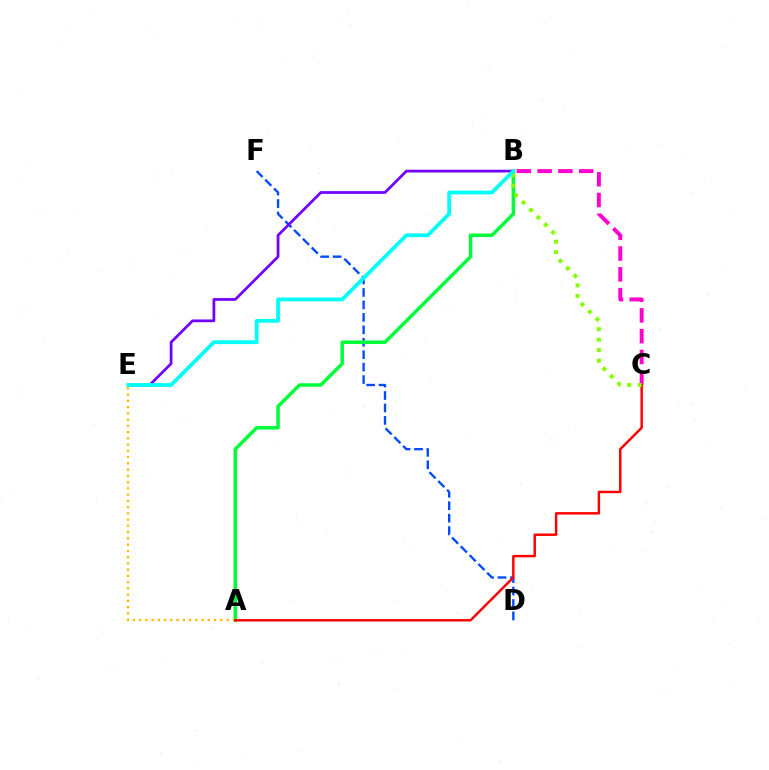{('D', 'F'): [{'color': '#004bff', 'line_style': 'dashed', 'thickness': 1.69}], ('B', 'C'): [{'color': '#ff00cf', 'line_style': 'dashed', 'thickness': 2.83}, {'color': '#84ff00', 'line_style': 'dotted', 'thickness': 2.86}], ('A', 'B'): [{'color': '#00ff39', 'line_style': 'solid', 'thickness': 2.52}], ('A', 'E'): [{'color': '#ffbd00', 'line_style': 'dotted', 'thickness': 1.7}], ('A', 'C'): [{'color': '#ff0000', 'line_style': 'solid', 'thickness': 1.77}], ('B', 'E'): [{'color': '#7200ff', 'line_style': 'solid', 'thickness': 1.98}, {'color': '#00fff6', 'line_style': 'solid', 'thickness': 2.72}]}